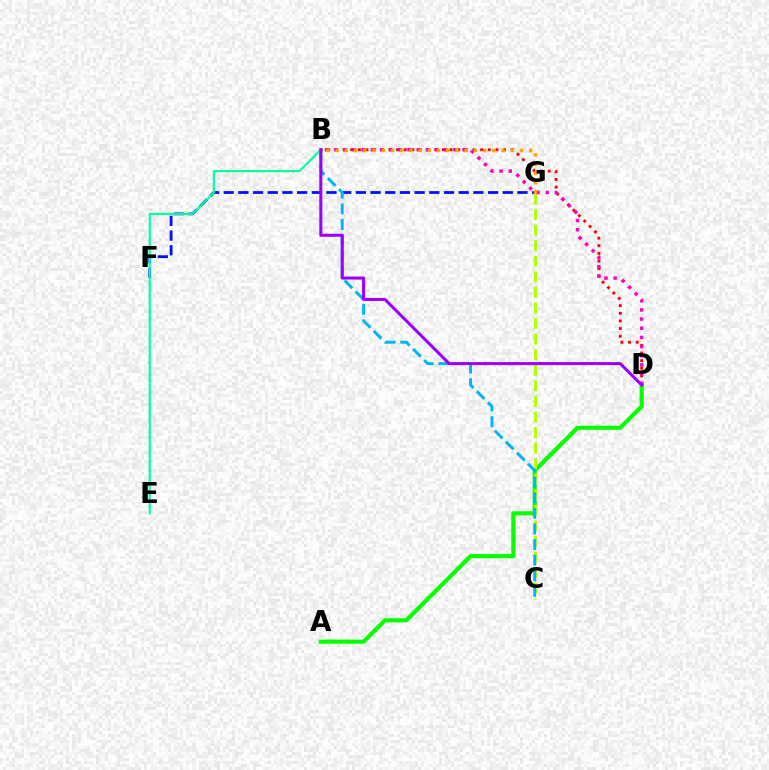{('F', 'G'): [{'color': '#0010ff', 'line_style': 'dashed', 'thickness': 2.0}], ('A', 'D'): [{'color': '#08ff00', 'line_style': 'solid', 'thickness': 2.99}], ('C', 'G'): [{'color': '#b3ff00', 'line_style': 'dashed', 'thickness': 2.12}], ('B', 'D'): [{'color': '#ff0000', 'line_style': 'dotted', 'thickness': 2.08}, {'color': '#ff00bd', 'line_style': 'dotted', 'thickness': 2.49}, {'color': '#9b00ff', 'line_style': 'solid', 'thickness': 2.19}], ('B', 'C'): [{'color': '#00b5ff', 'line_style': 'dashed', 'thickness': 2.12}], ('B', 'E'): [{'color': '#00ff9d', 'line_style': 'solid', 'thickness': 1.53}], ('B', 'G'): [{'color': '#ffa500', 'line_style': 'dotted', 'thickness': 2.5}]}